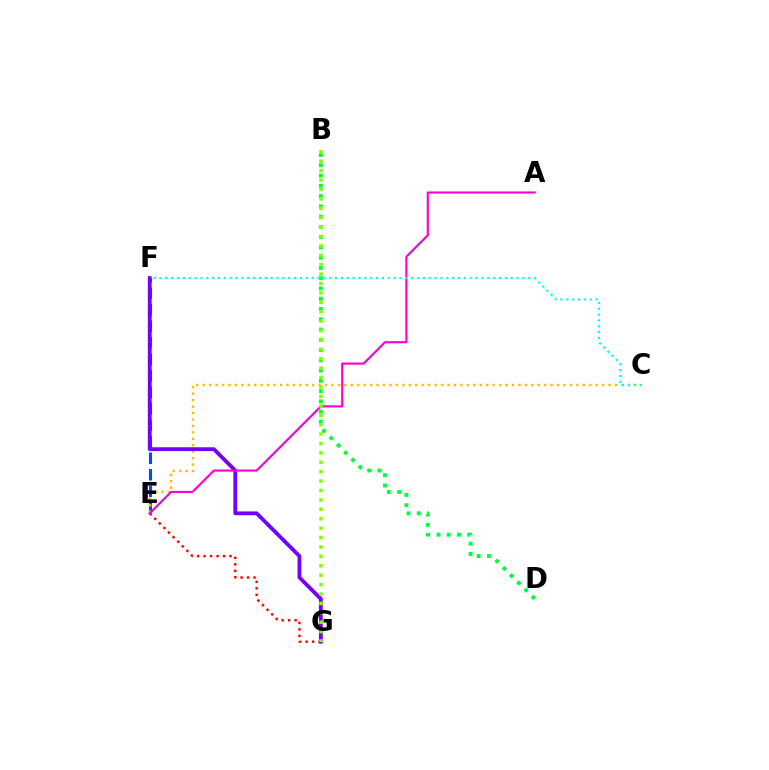{('E', 'F'): [{'color': '#004bff', 'line_style': 'dashed', 'thickness': 2.24}], ('C', 'E'): [{'color': '#ffbd00', 'line_style': 'dotted', 'thickness': 1.75}], ('E', 'G'): [{'color': '#ff0000', 'line_style': 'dotted', 'thickness': 1.76}], ('F', 'G'): [{'color': '#7200ff', 'line_style': 'solid', 'thickness': 2.75}], ('A', 'E'): [{'color': '#ff00cf', 'line_style': 'solid', 'thickness': 1.54}], ('B', 'D'): [{'color': '#00ff39', 'line_style': 'dotted', 'thickness': 2.79}], ('B', 'G'): [{'color': '#84ff00', 'line_style': 'dotted', 'thickness': 2.56}], ('C', 'F'): [{'color': '#00fff6', 'line_style': 'dotted', 'thickness': 1.59}]}